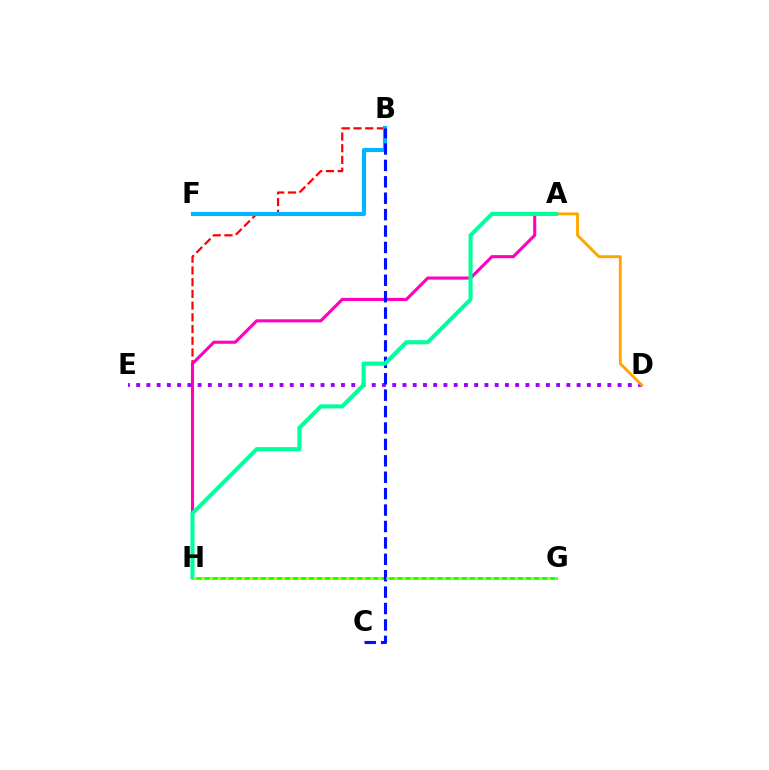{('B', 'H'): [{'color': '#ff0000', 'line_style': 'dashed', 'thickness': 1.59}], ('B', 'F'): [{'color': '#00b5ff', 'line_style': 'solid', 'thickness': 2.97}], ('A', 'H'): [{'color': '#ff00bd', 'line_style': 'solid', 'thickness': 2.23}, {'color': '#00ff9d', 'line_style': 'solid', 'thickness': 2.95}], ('G', 'H'): [{'color': '#08ff00', 'line_style': 'solid', 'thickness': 1.87}, {'color': '#b3ff00', 'line_style': 'dotted', 'thickness': 2.18}], ('D', 'E'): [{'color': '#9b00ff', 'line_style': 'dotted', 'thickness': 2.78}], ('A', 'D'): [{'color': '#ffa500', 'line_style': 'solid', 'thickness': 2.08}], ('B', 'C'): [{'color': '#0010ff', 'line_style': 'dashed', 'thickness': 2.23}]}